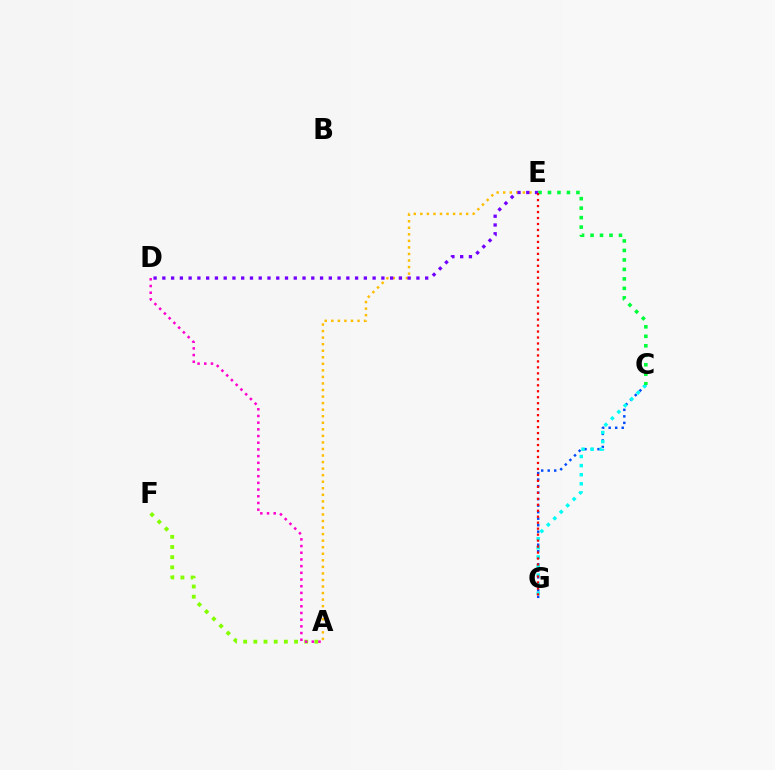{('C', 'G'): [{'color': '#004bff', 'line_style': 'dotted', 'thickness': 1.77}, {'color': '#00fff6', 'line_style': 'dotted', 'thickness': 2.47}], ('A', 'E'): [{'color': '#ffbd00', 'line_style': 'dotted', 'thickness': 1.78}], ('D', 'E'): [{'color': '#7200ff', 'line_style': 'dotted', 'thickness': 2.38}], ('A', 'F'): [{'color': '#84ff00', 'line_style': 'dotted', 'thickness': 2.76}], ('C', 'E'): [{'color': '#00ff39', 'line_style': 'dotted', 'thickness': 2.58}], ('E', 'G'): [{'color': '#ff0000', 'line_style': 'dotted', 'thickness': 1.62}], ('A', 'D'): [{'color': '#ff00cf', 'line_style': 'dotted', 'thickness': 1.82}]}